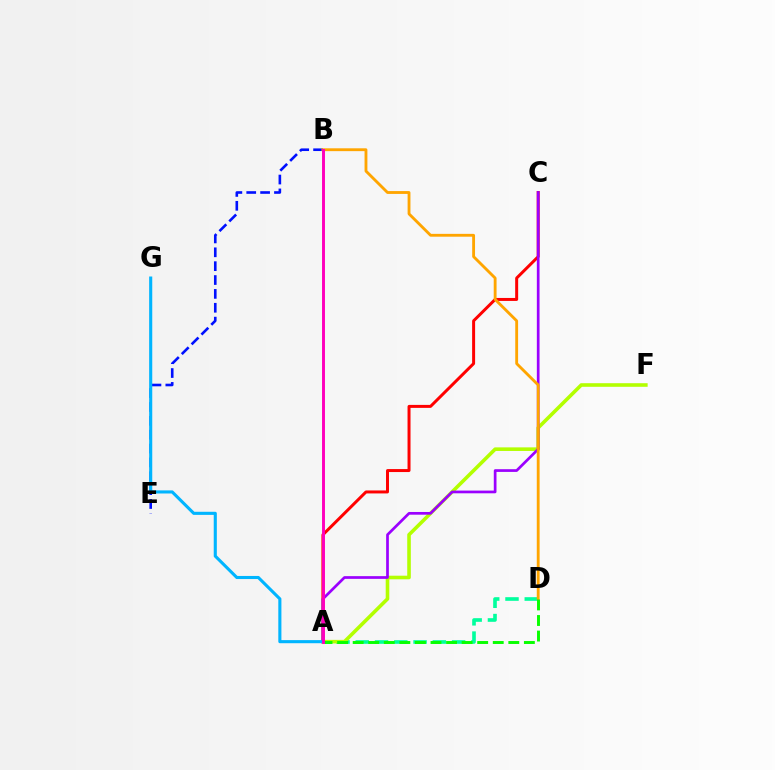{('A', 'D'): [{'color': '#00ff9d', 'line_style': 'dashed', 'thickness': 2.62}, {'color': '#08ff00', 'line_style': 'dashed', 'thickness': 2.11}], ('B', 'E'): [{'color': '#0010ff', 'line_style': 'dashed', 'thickness': 1.88}], ('A', 'F'): [{'color': '#b3ff00', 'line_style': 'solid', 'thickness': 2.59}], ('A', 'C'): [{'color': '#ff0000', 'line_style': 'solid', 'thickness': 2.15}, {'color': '#9b00ff', 'line_style': 'solid', 'thickness': 1.95}], ('A', 'G'): [{'color': '#00b5ff', 'line_style': 'solid', 'thickness': 2.23}], ('B', 'D'): [{'color': '#ffa500', 'line_style': 'solid', 'thickness': 2.05}], ('A', 'B'): [{'color': '#ff00bd', 'line_style': 'solid', 'thickness': 2.11}]}